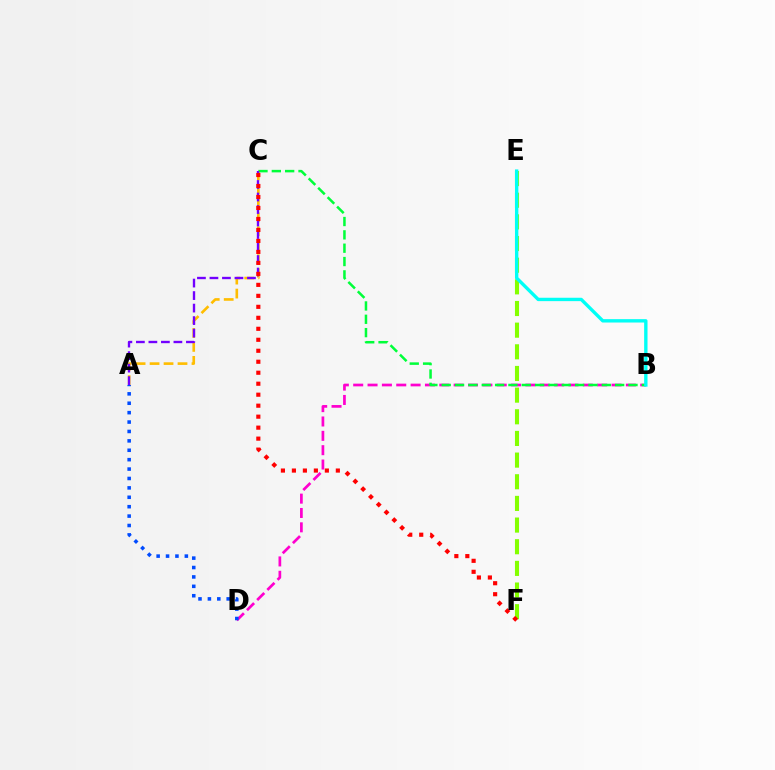{('E', 'F'): [{'color': '#84ff00', 'line_style': 'dashed', 'thickness': 2.94}], ('A', 'C'): [{'color': '#ffbd00', 'line_style': 'dashed', 'thickness': 1.9}, {'color': '#7200ff', 'line_style': 'dashed', 'thickness': 1.7}], ('B', 'D'): [{'color': '#ff00cf', 'line_style': 'dashed', 'thickness': 1.95}], ('B', 'C'): [{'color': '#00ff39', 'line_style': 'dashed', 'thickness': 1.81}], ('A', 'D'): [{'color': '#004bff', 'line_style': 'dotted', 'thickness': 2.55}], ('C', 'F'): [{'color': '#ff0000', 'line_style': 'dotted', 'thickness': 2.98}], ('B', 'E'): [{'color': '#00fff6', 'line_style': 'solid', 'thickness': 2.43}]}